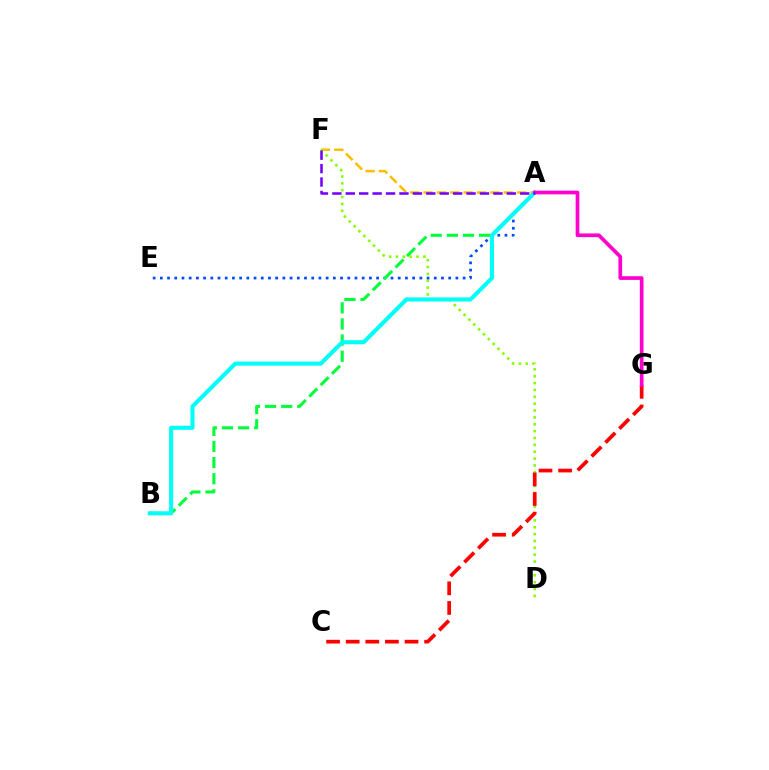{('A', 'F'): [{'color': '#ffbd00', 'line_style': 'dashed', 'thickness': 1.82}, {'color': '#7200ff', 'line_style': 'dashed', 'thickness': 1.82}], ('D', 'F'): [{'color': '#84ff00', 'line_style': 'dotted', 'thickness': 1.87}], ('A', 'E'): [{'color': '#004bff', 'line_style': 'dotted', 'thickness': 1.96}], ('C', 'G'): [{'color': '#ff0000', 'line_style': 'dashed', 'thickness': 2.66}], ('A', 'B'): [{'color': '#00ff39', 'line_style': 'dashed', 'thickness': 2.19}, {'color': '#00fff6', 'line_style': 'solid', 'thickness': 2.95}], ('A', 'G'): [{'color': '#ff00cf', 'line_style': 'solid', 'thickness': 2.65}]}